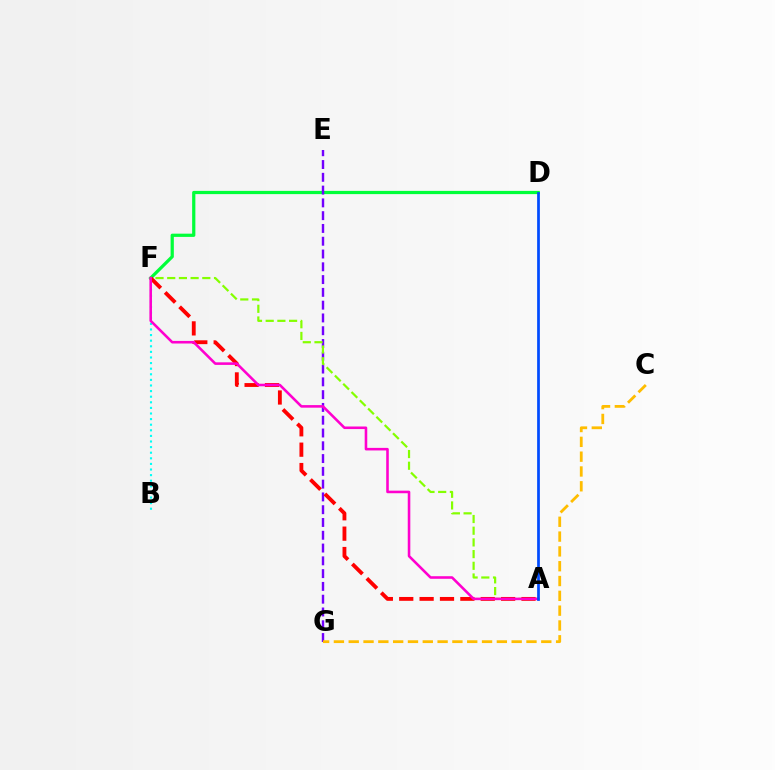{('D', 'F'): [{'color': '#00ff39', 'line_style': 'solid', 'thickness': 2.33}], ('B', 'F'): [{'color': '#00fff6', 'line_style': 'dotted', 'thickness': 1.52}], ('E', 'G'): [{'color': '#7200ff', 'line_style': 'dashed', 'thickness': 1.74}], ('A', 'F'): [{'color': '#84ff00', 'line_style': 'dashed', 'thickness': 1.59}, {'color': '#ff0000', 'line_style': 'dashed', 'thickness': 2.77}, {'color': '#ff00cf', 'line_style': 'solid', 'thickness': 1.85}], ('A', 'D'): [{'color': '#004bff', 'line_style': 'solid', 'thickness': 1.96}], ('C', 'G'): [{'color': '#ffbd00', 'line_style': 'dashed', 'thickness': 2.01}]}